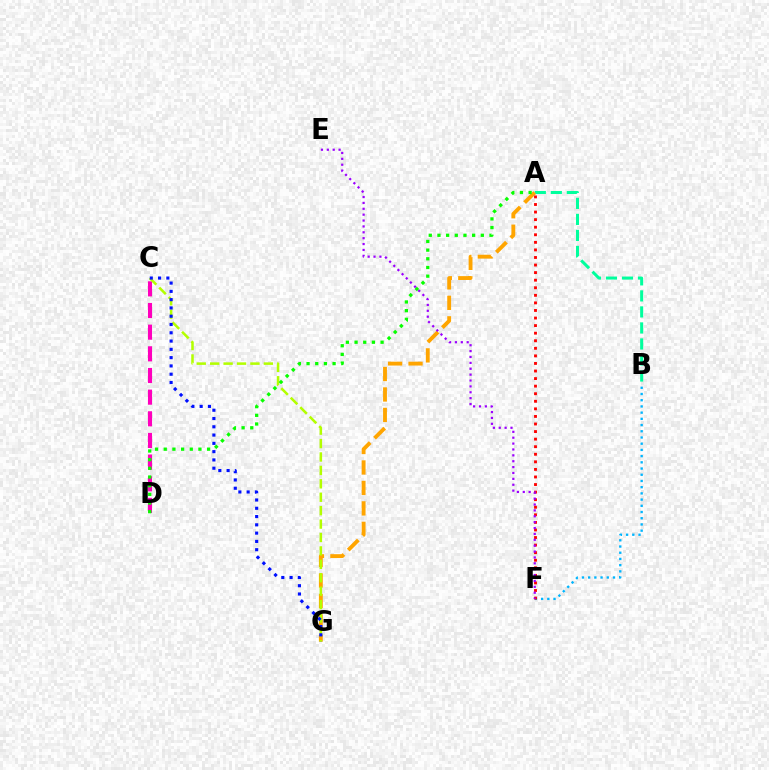{('B', 'F'): [{'color': '#00b5ff', 'line_style': 'dotted', 'thickness': 1.69}], ('C', 'D'): [{'color': '#ff00bd', 'line_style': 'dashed', 'thickness': 2.94}], ('A', 'B'): [{'color': '#00ff9d', 'line_style': 'dashed', 'thickness': 2.18}], ('A', 'G'): [{'color': '#ffa500', 'line_style': 'dashed', 'thickness': 2.78}], ('C', 'G'): [{'color': '#b3ff00', 'line_style': 'dashed', 'thickness': 1.82}, {'color': '#0010ff', 'line_style': 'dotted', 'thickness': 2.25}], ('A', 'D'): [{'color': '#08ff00', 'line_style': 'dotted', 'thickness': 2.36}], ('A', 'F'): [{'color': '#ff0000', 'line_style': 'dotted', 'thickness': 2.06}], ('E', 'F'): [{'color': '#9b00ff', 'line_style': 'dotted', 'thickness': 1.6}]}